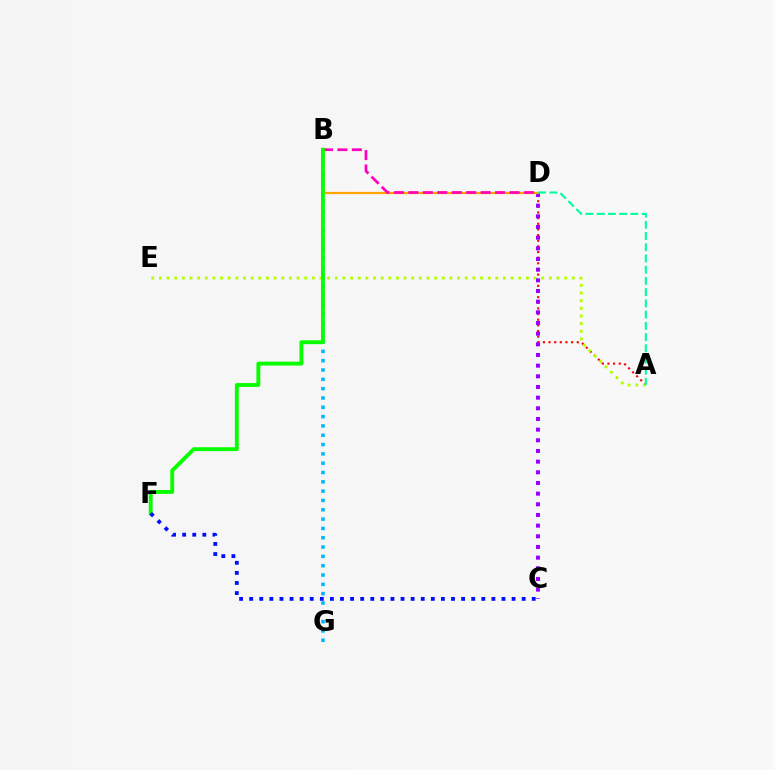{('A', 'D'): [{'color': '#ff0000', 'line_style': 'dotted', 'thickness': 1.53}, {'color': '#00ff9d', 'line_style': 'dashed', 'thickness': 1.52}], ('A', 'E'): [{'color': '#b3ff00', 'line_style': 'dotted', 'thickness': 2.08}], ('B', 'G'): [{'color': '#00b5ff', 'line_style': 'dotted', 'thickness': 2.53}], ('C', 'D'): [{'color': '#9b00ff', 'line_style': 'dotted', 'thickness': 2.9}], ('B', 'D'): [{'color': '#ffa500', 'line_style': 'solid', 'thickness': 1.61}, {'color': '#ff00bd', 'line_style': 'dashed', 'thickness': 1.96}], ('B', 'F'): [{'color': '#08ff00', 'line_style': 'solid', 'thickness': 2.79}], ('C', 'F'): [{'color': '#0010ff', 'line_style': 'dotted', 'thickness': 2.74}]}